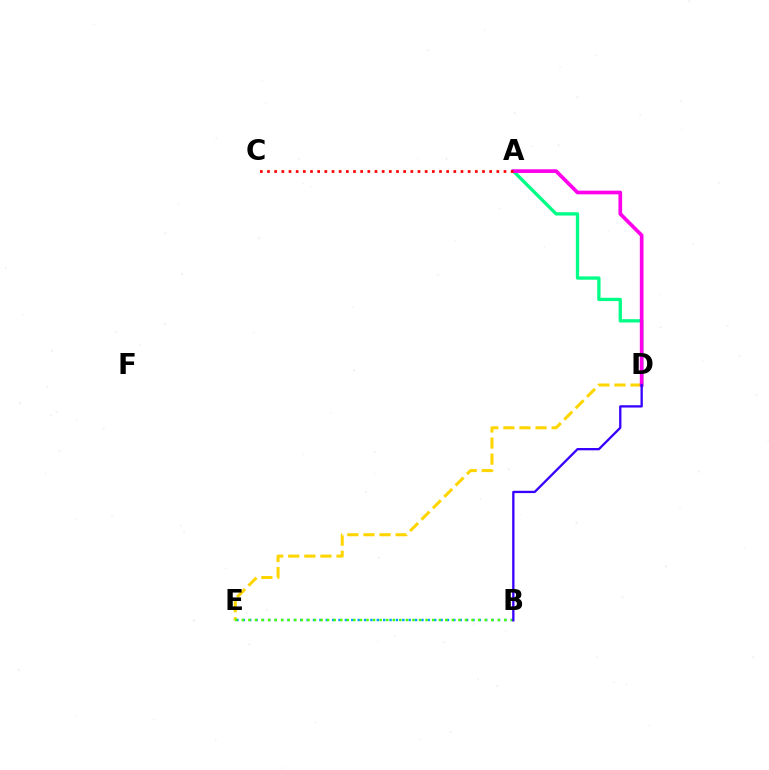{('D', 'E'): [{'color': '#ffd500', 'line_style': 'dashed', 'thickness': 2.19}], ('B', 'E'): [{'color': '#009eff', 'line_style': 'dotted', 'thickness': 1.73}, {'color': '#4fff00', 'line_style': 'dotted', 'thickness': 1.78}], ('A', 'D'): [{'color': '#00ff86', 'line_style': 'solid', 'thickness': 2.39}, {'color': '#ff00ed', 'line_style': 'solid', 'thickness': 2.66}], ('A', 'C'): [{'color': '#ff0000', 'line_style': 'dotted', 'thickness': 1.95}], ('B', 'D'): [{'color': '#3700ff', 'line_style': 'solid', 'thickness': 1.66}]}